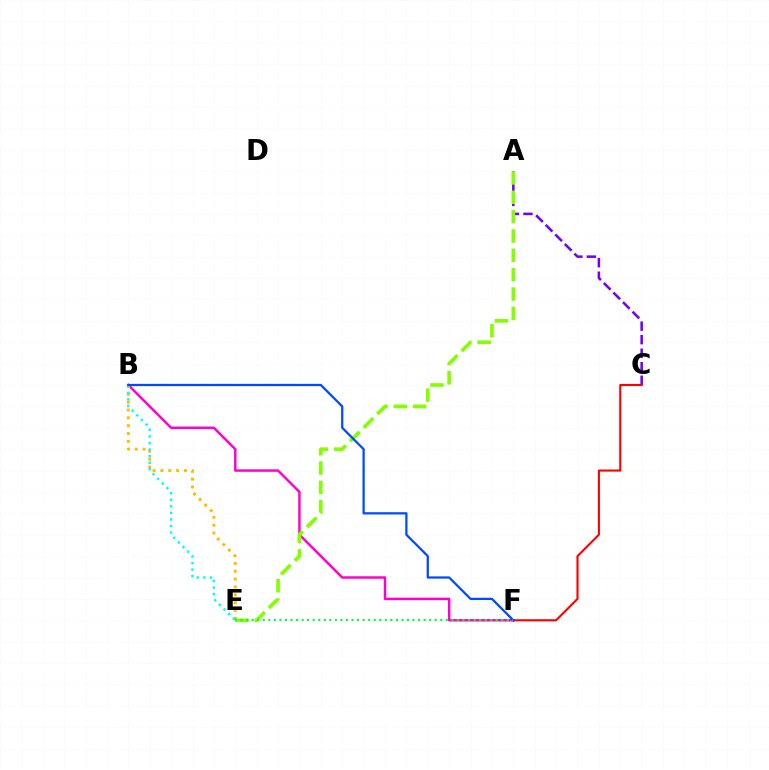{('A', 'C'): [{'color': '#7200ff', 'line_style': 'dashed', 'thickness': 1.84}], ('B', 'F'): [{'color': '#ff00cf', 'line_style': 'solid', 'thickness': 1.77}, {'color': '#004bff', 'line_style': 'solid', 'thickness': 1.62}], ('B', 'E'): [{'color': '#ffbd00', 'line_style': 'dotted', 'thickness': 2.13}, {'color': '#00fff6', 'line_style': 'dotted', 'thickness': 1.78}], ('A', 'E'): [{'color': '#84ff00', 'line_style': 'dashed', 'thickness': 2.63}], ('C', 'F'): [{'color': '#ff0000', 'line_style': 'solid', 'thickness': 1.52}], ('E', 'F'): [{'color': '#00ff39', 'line_style': 'dotted', 'thickness': 1.51}]}